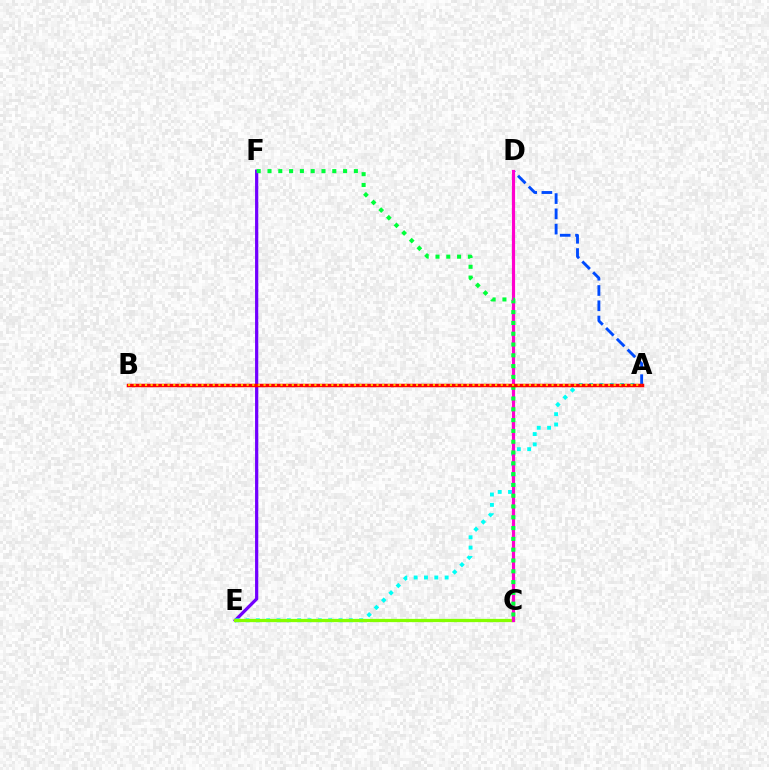{('E', 'F'): [{'color': '#7200ff', 'line_style': 'solid', 'thickness': 2.32}], ('A', 'E'): [{'color': '#00fff6', 'line_style': 'dotted', 'thickness': 2.8}], ('A', 'D'): [{'color': '#004bff', 'line_style': 'dashed', 'thickness': 2.07}], ('C', 'E'): [{'color': '#84ff00', 'line_style': 'solid', 'thickness': 2.35}], ('C', 'D'): [{'color': '#ff00cf', 'line_style': 'solid', 'thickness': 2.29}], ('C', 'F'): [{'color': '#00ff39', 'line_style': 'dotted', 'thickness': 2.93}], ('A', 'B'): [{'color': '#ff0000', 'line_style': 'solid', 'thickness': 2.52}, {'color': '#ffbd00', 'line_style': 'dotted', 'thickness': 1.53}]}